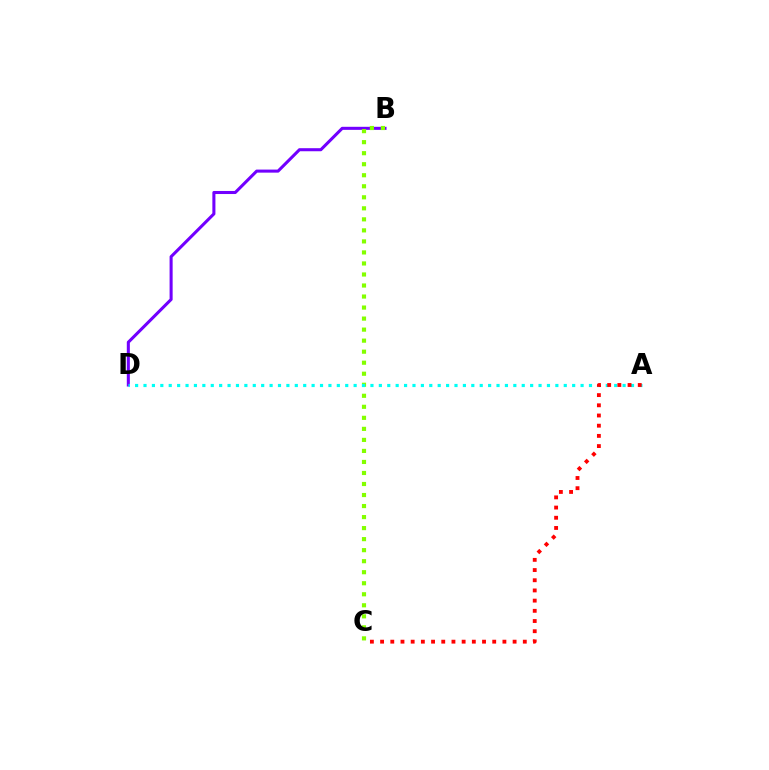{('B', 'D'): [{'color': '#7200ff', 'line_style': 'solid', 'thickness': 2.2}], ('B', 'C'): [{'color': '#84ff00', 'line_style': 'dotted', 'thickness': 3.0}], ('A', 'D'): [{'color': '#00fff6', 'line_style': 'dotted', 'thickness': 2.28}], ('A', 'C'): [{'color': '#ff0000', 'line_style': 'dotted', 'thickness': 2.77}]}